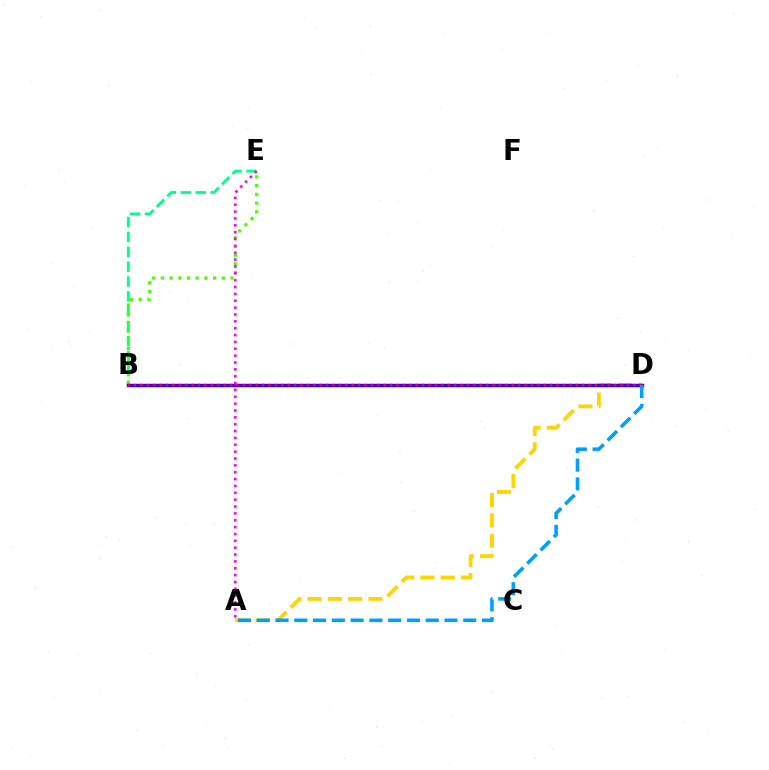{('A', 'D'): [{'color': '#ffd500', 'line_style': 'dashed', 'thickness': 2.75}, {'color': '#009eff', 'line_style': 'dashed', 'thickness': 2.55}], ('B', 'E'): [{'color': '#00ff86', 'line_style': 'dashed', 'thickness': 2.02}, {'color': '#4fff00', 'line_style': 'dotted', 'thickness': 2.37}], ('B', 'D'): [{'color': '#3700ff', 'line_style': 'solid', 'thickness': 2.46}, {'color': '#ff0000', 'line_style': 'dotted', 'thickness': 1.74}], ('A', 'E'): [{'color': '#ff00ed', 'line_style': 'dotted', 'thickness': 1.86}]}